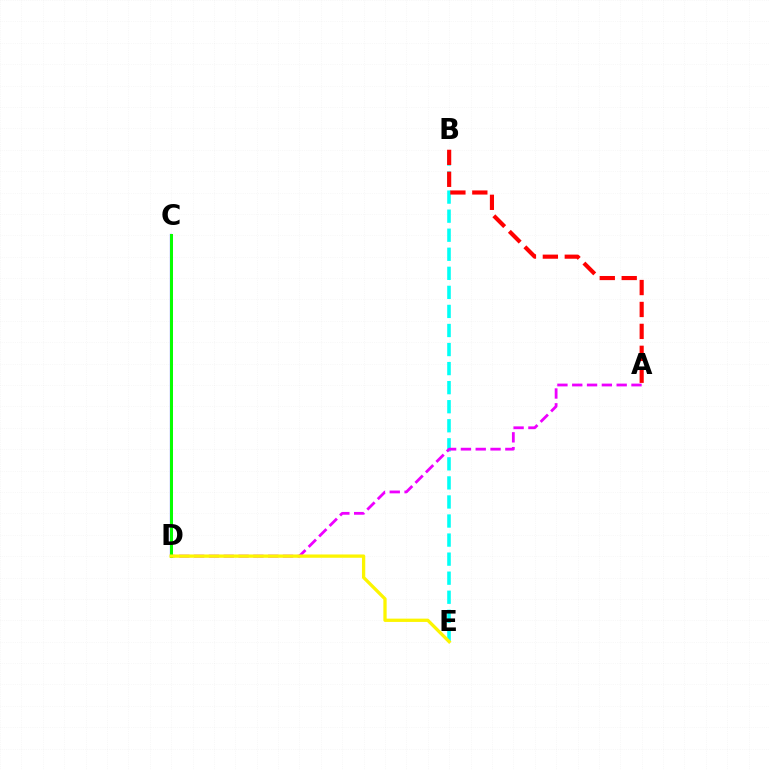{('B', 'E'): [{'color': '#00fff6', 'line_style': 'dashed', 'thickness': 2.59}], ('C', 'D'): [{'color': '#0010ff', 'line_style': 'solid', 'thickness': 1.57}, {'color': '#08ff00', 'line_style': 'solid', 'thickness': 2.16}], ('A', 'D'): [{'color': '#ee00ff', 'line_style': 'dashed', 'thickness': 2.01}], ('A', 'B'): [{'color': '#ff0000', 'line_style': 'dashed', 'thickness': 2.98}], ('D', 'E'): [{'color': '#fcf500', 'line_style': 'solid', 'thickness': 2.37}]}